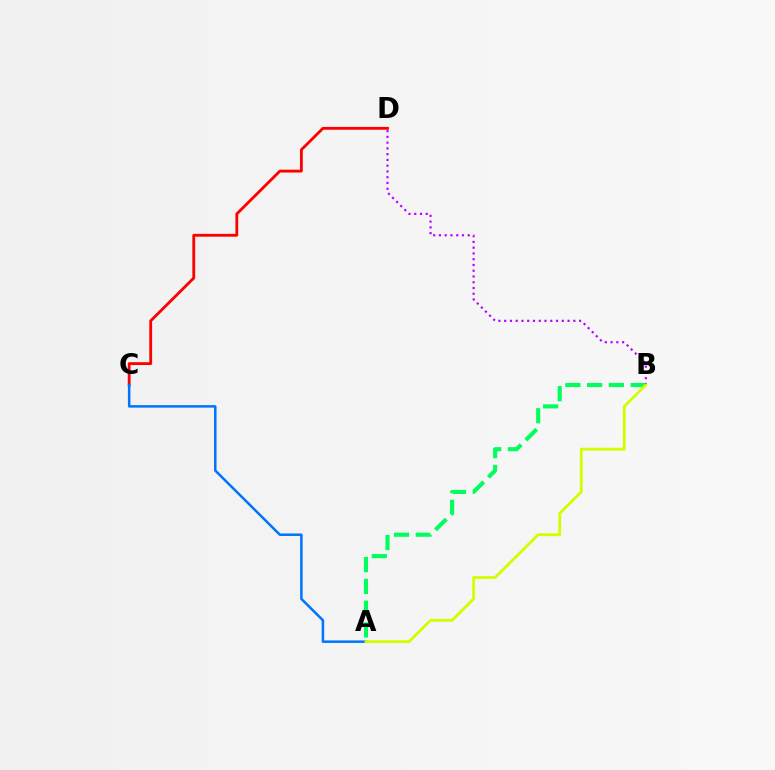{('C', 'D'): [{'color': '#ff0000', 'line_style': 'solid', 'thickness': 2.04}], ('A', 'B'): [{'color': '#00ff5c', 'line_style': 'dashed', 'thickness': 2.96}, {'color': '#d1ff00', 'line_style': 'solid', 'thickness': 2.03}], ('B', 'D'): [{'color': '#b900ff', 'line_style': 'dotted', 'thickness': 1.57}], ('A', 'C'): [{'color': '#0074ff', 'line_style': 'solid', 'thickness': 1.81}]}